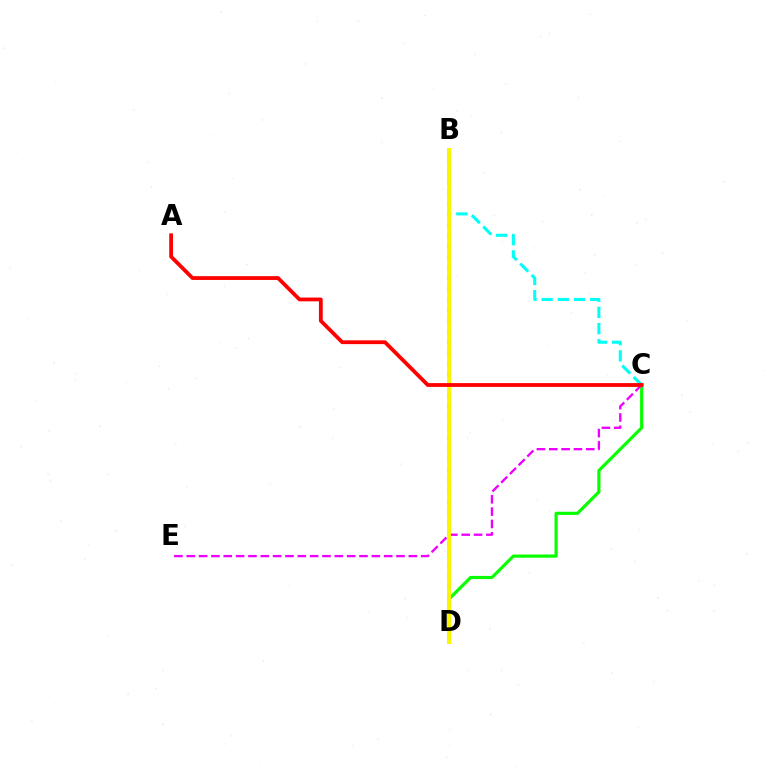{('B', 'D'): [{'color': '#0010ff', 'line_style': 'dotted', 'thickness': 2.89}, {'color': '#fcf500', 'line_style': 'solid', 'thickness': 2.84}], ('B', 'C'): [{'color': '#00fff6', 'line_style': 'dashed', 'thickness': 2.2}], ('C', 'D'): [{'color': '#08ff00', 'line_style': 'solid', 'thickness': 2.28}], ('C', 'E'): [{'color': '#ee00ff', 'line_style': 'dashed', 'thickness': 1.68}], ('A', 'C'): [{'color': '#ff0000', 'line_style': 'solid', 'thickness': 2.73}]}